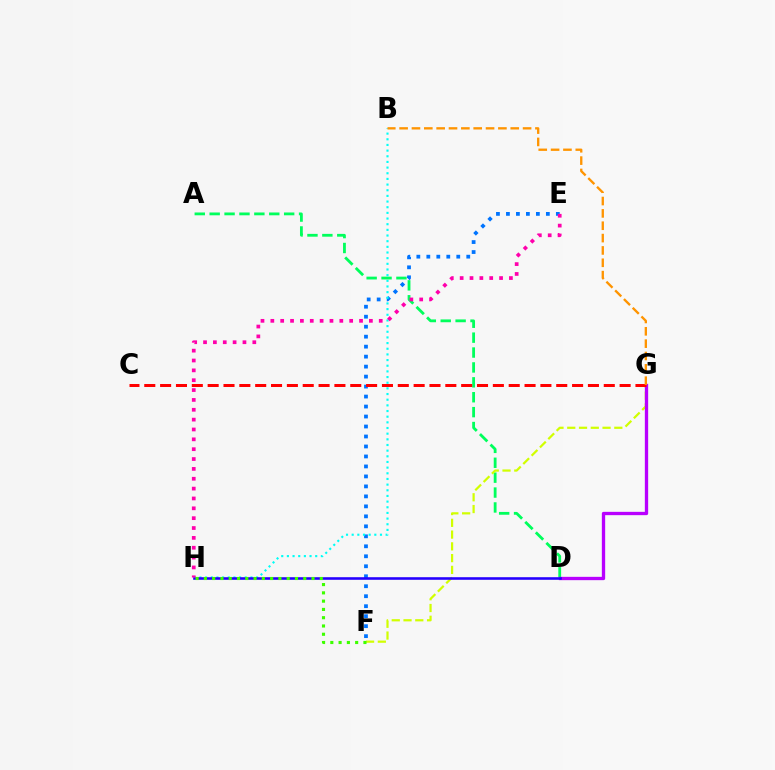{('E', 'F'): [{'color': '#0074ff', 'line_style': 'dotted', 'thickness': 2.71}], ('B', 'H'): [{'color': '#00fff6', 'line_style': 'dotted', 'thickness': 1.54}], ('A', 'D'): [{'color': '#00ff5c', 'line_style': 'dashed', 'thickness': 2.02}], ('F', 'G'): [{'color': '#d1ff00', 'line_style': 'dashed', 'thickness': 1.6}], ('D', 'G'): [{'color': '#b900ff', 'line_style': 'solid', 'thickness': 2.39}], ('D', 'H'): [{'color': '#2500ff', 'line_style': 'solid', 'thickness': 1.86}], ('E', 'H'): [{'color': '#ff00ac', 'line_style': 'dotted', 'thickness': 2.68}], ('C', 'G'): [{'color': '#ff0000', 'line_style': 'dashed', 'thickness': 2.15}], ('B', 'G'): [{'color': '#ff9400', 'line_style': 'dashed', 'thickness': 1.68}], ('F', 'H'): [{'color': '#3dff00', 'line_style': 'dotted', 'thickness': 2.25}]}